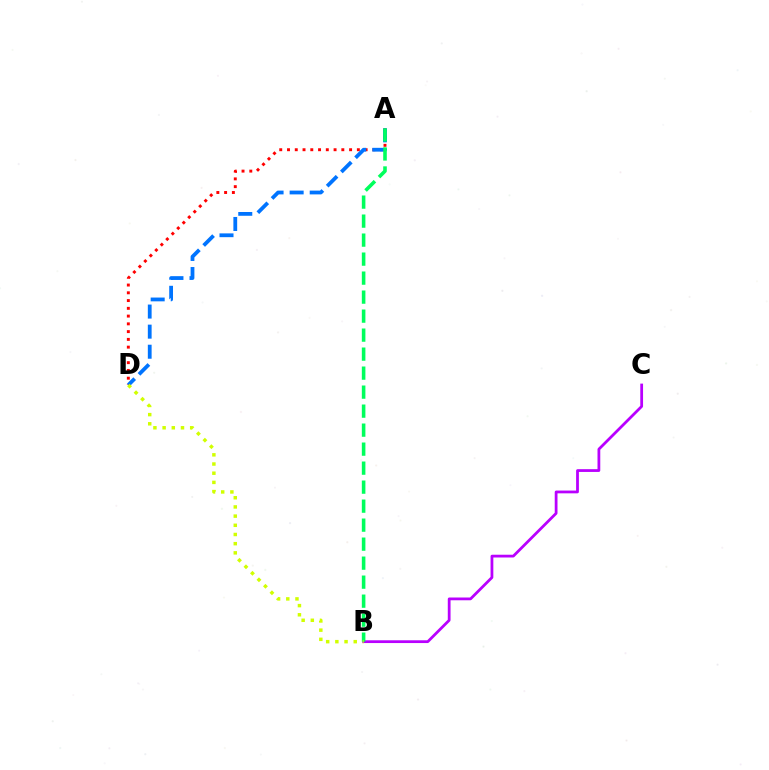{('A', 'D'): [{'color': '#ff0000', 'line_style': 'dotted', 'thickness': 2.11}, {'color': '#0074ff', 'line_style': 'dashed', 'thickness': 2.73}], ('B', 'C'): [{'color': '#b900ff', 'line_style': 'solid', 'thickness': 2.0}], ('A', 'B'): [{'color': '#00ff5c', 'line_style': 'dashed', 'thickness': 2.58}], ('B', 'D'): [{'color': '#d1ff00', 'line_style': 'dotted', 'thickness': 2.5}]}